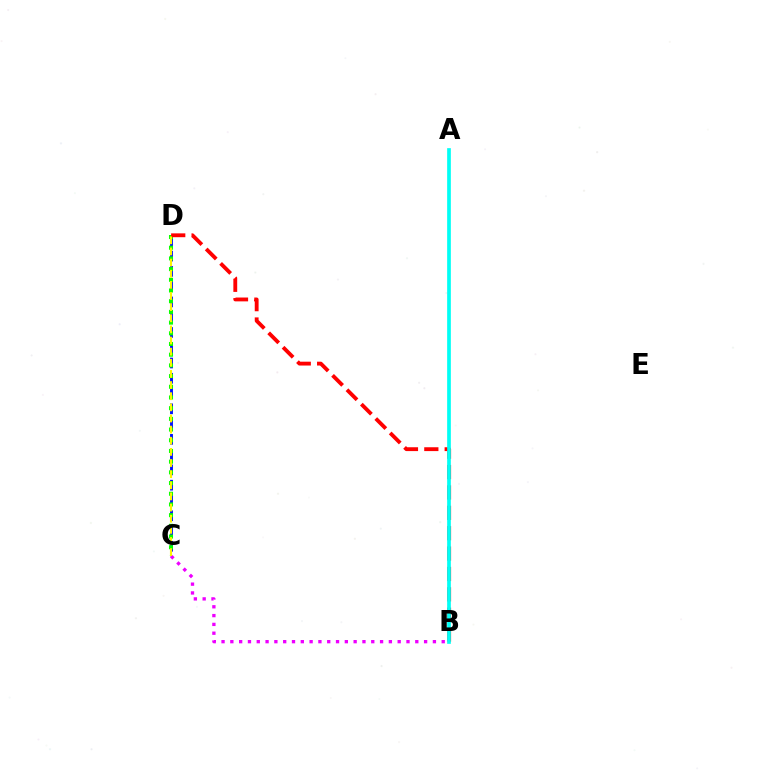{('C', 'D'): [{'color': '#0010ff', 'line_style': 'dashed', 'thickness': 2.07}, {'color': '#08ff00', 'line_style': 'dotted', 'thickness': 2.91}, {'color': '#fcf500', 'line_style': 'dashed', 'thickness': 1.51}], ('B', 'D'): [{'color': '#ff0000', 'line_style': 'dashed', 'thickness': 2.77}], ('B', 'C'): [{'color': '#ee00ff', 'line_style': 'dotted', 'thickness': 2.39}], ('A', 'B'): [{'color': '#00fff6', 'line_style': 'solid', 'thickness': 2.66}]}